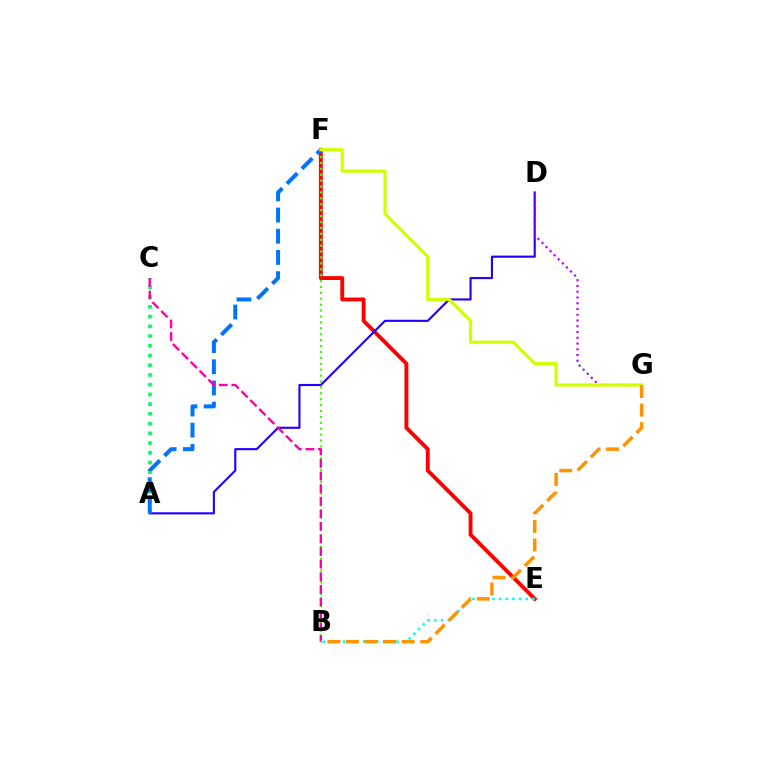{('E', 'F'): [{'color': '#ff0000', 'line_style': 'solid', 'thickness': 2.8}], ('B', 'F'): [{'color': '#3dff00', 'line_style': 'dotted', 'thickness': 1.6}], ('A', 'D'): [{'color': '#2500ff', 'line_style': 'solid', 'thickness': 1.53}], ('A', 'C'): [{'color': '#00ff5c', 'line_style': 'dotted', 'thickness': 2.64}], ('B', 'E'): [{'color': '#00fff6', 'line_style': 'dotted', 'thickness': 1.82}], ('D', 'G'): [{'color': '#b900ff', 'line_style': 'dotted', 'thickness': 1.56}], ('A', 'F'): [{'color': '#0074ff', 'line_style': 'dashed', 'thickness': 2.88}], ('B', 'C'): [{'color': '#ff00ac', 'line_style': 'dashed', 'thickness': 1.71}], ('F', 'G'): [{'color': '#d1ff00', 'line_style': 'solid', 'thickness': 2.3}], ('B', 'G'): [{'color': '#ff9400', 'line_style': 'dashed', 'thickness': 2.52}]}